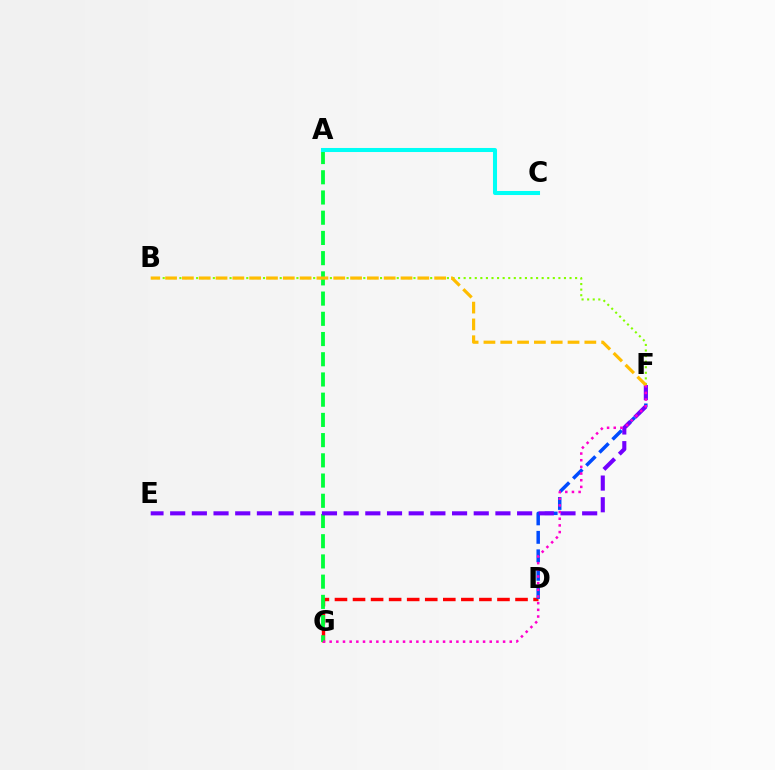{('D', 'G'): [{'color': '#ff0000', 'line_style': 'dashed', 'thickness': 2.45}], ('D', 'F'): [{'color': '#004bff', 'line_style': 'dashed', 'thickness': 2.51}], ('A', 'G'): [{'color': '#00ff39', 'line_style': 'dashed', 'thickness': 2.75}], ('B', 'F'): [{'color': '#84ff00', 'line_style': 'dotted', 'thickness': 1.51}, {'color': '#ffbd00', 'line_style': 'dashed', 'thickness': 2.28}], ('E', 'F'): [{'color': '#7200ff', 'line_style': 'dashed', 'thickness': 2.95}], ('F', 'G'): [{'color': '#ff00cf', 'line_style': 'dotted', 'thickness': 1.81}], ('A', 'C'): [{'color': '#00fff6', 'line_style': 'solid', 'thickness': 2.91}]}